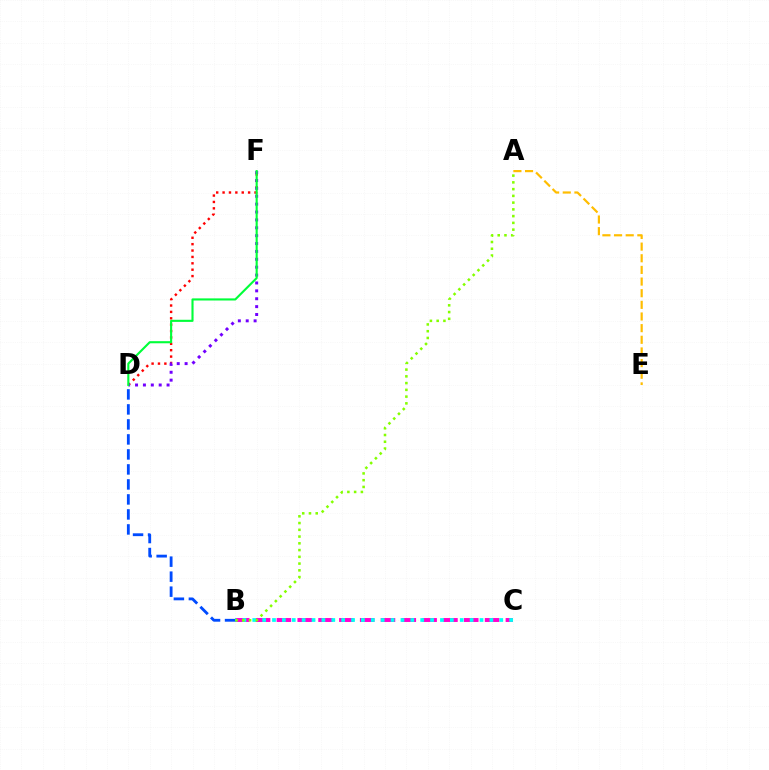{('D', 'F'): [{'color': '#ff0000', 'line_style': 'dotted', 'thickness': 1.73}, {'color': '#7200ff', 'line_style': 'dotted', 'thickness': 2.14}, {'color': '#00ff39', 'line_style': 'solid', 'thickness': 1.53}], ('B', 'C'): [{'color': '#ff00cf', 'line_style': 'dashed', 'thickness': 2.83}, {'color': '#00fff6', 'line_style': 'dotted', 'thickness': 2.68}], ('A', 'E'): [{'color': '#ffbd00', 'line_style': 'dashed', 'thickness': 1.58}], ('B', 'D'): [{'color': '#004bff', 'line_style': 'dashed', 'thickness': 2.04}], ('A', 'B'): [{'color': '#84ff00', 'line_style': 'dotted', 'thickness': 1.83}]}